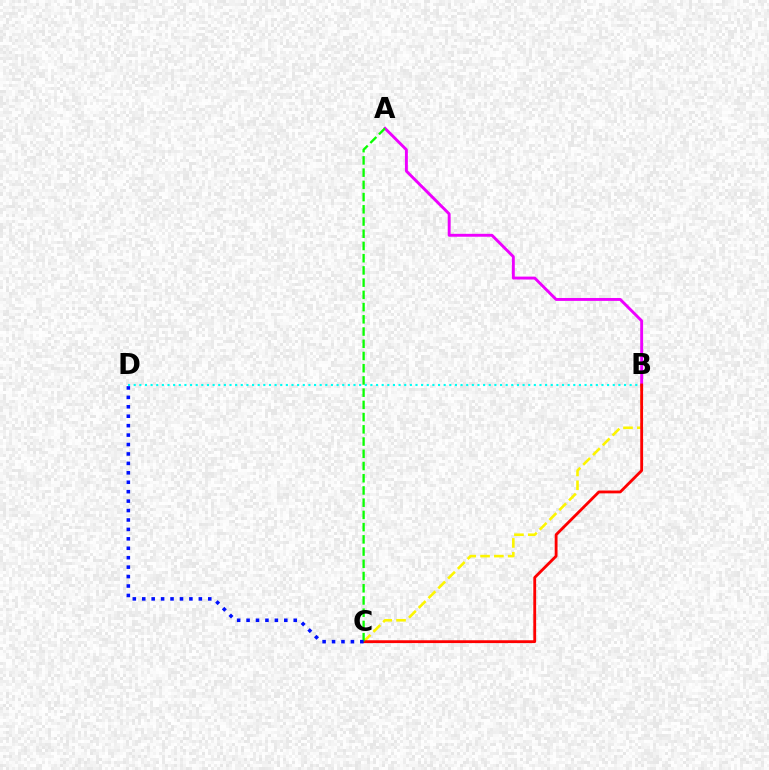{('B', 'C'): [{'color': '#fcf500', 'line_style': 'dashed', 'thickness': 1.88}, {'color': '#ff0000', 'line_style': 'solid', 'thickness': 2.04}], ('A', 'B'): [{'color': '#ee00ff', 'line_style': 'solid', 'thickness': 2.09}], ('B', 'D'): [{'color': '#00fff6', 'line_style': 'dotted', 'thickness': 1.53}], ('A', 'C'): [{'color': '#08ff00', 'line_style': 'dashed', 'thickness': 1.66}], ('C', 'D'): [{'color': '#0010ff', 'line_style': 'dotted', 'thickness': 2.56}]}